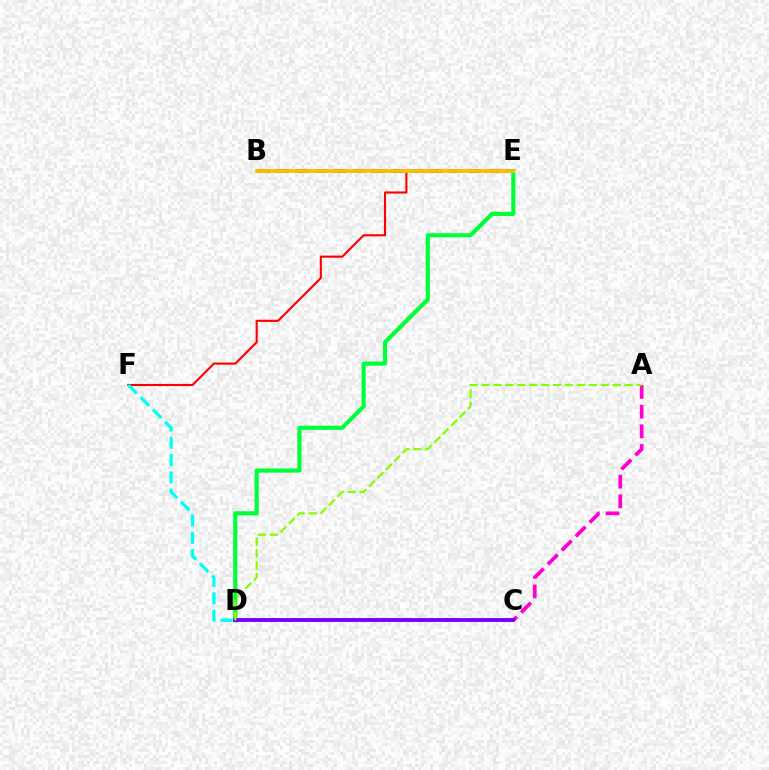{('E', 'F'): [{'color': '#ff0000', 'line_style': 'solid', 'thickness': 1.52}], ('A', 'C'): [{'color': '#ff00cf', 'line_style': 'dashed', 'thickness': 2.68}], ('B', 'E'): [{'color': '#004bff', 'line_style': 'dashed', 'thickness': 2.6}, {'color': '#ffbd00', 'line_style': 'solid', 'thickness': 2.7}], ('D', 'E'): [{'color': '#00ff39', 'line_style': 'solid', 'thickness': 2.98}], ('C', 'D'): [{'color': '#7200ff', 'line_style': 'solid', 'thickness': 2.77}], ('A', 'D'): [{'color': '#84ff00', 'line_style': 'dashed', 'thickness': 1.62}], ('D', 'F'): [{'color': '#00fff6', 'line_style': 'dashed', 'thickness': 2.35}]}